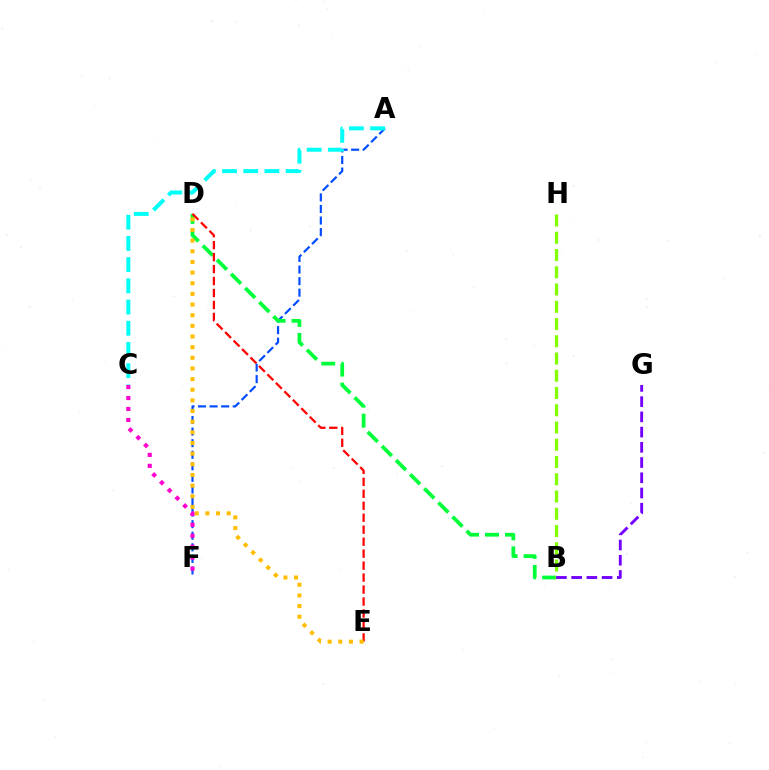{('A', 'F'): [{'color': '#004bff', 'line_style': 'dashed', 'thickness': 1.57}], ('B', 'D'): [{'color': '#00ff39', 'line_style': 'dashed', 'thickness': 2.71}], ('B', 'H'): [{'color': '#84ff00', 'line_style': 'dashed', 'thickness': 2.34}], ('D', 'E'): [{'color': '#ff0000', 'line_style': 'dashed', 'thickness': 1.63}, {'color': '#ffbd00', 'line_style': 'dotted', 'thickness': 2.89}], ('B', 'G'): [{'color': '#7200ff', 'line_style': 'dashed', 'thickness': 2.07}], ('C', 'F'): [{'color': '#ff00cf', 'line_style': 'dotted', 'thickness': 2.98}], ('A', 'C'): [{'color': '#00fff6', 'line_style': 'dashed', 'thickness': 2.88}]}